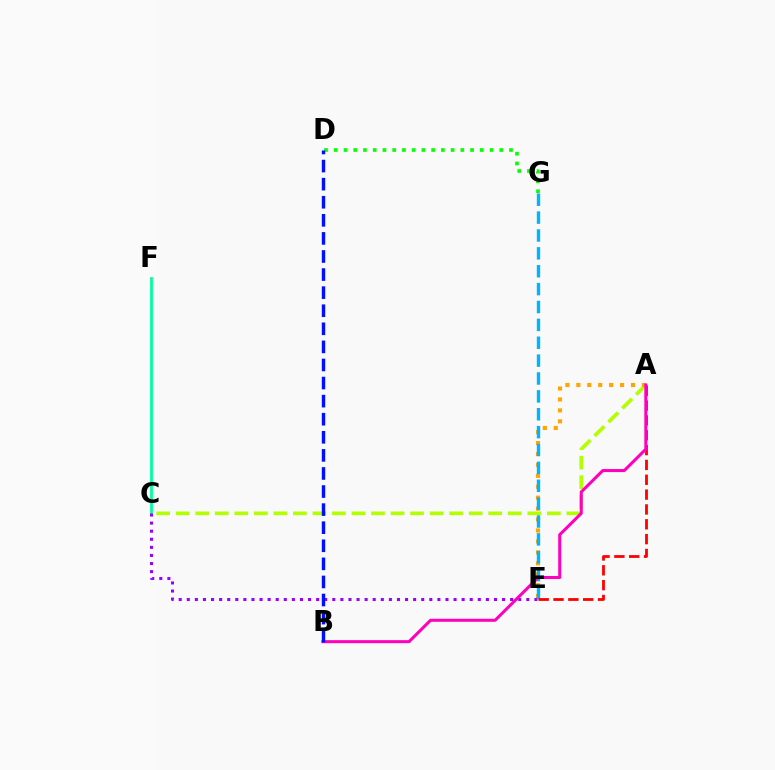{('A', 'C'): [{'color': '#b3ff00', 'line_style': 'dashed', 'thickness': 2.65}], ('A', 'E'): [{'color': '#ffa500', 'line_style': 'dotted', 'thickness': 2.97}, {'color': '#ff0000', 'line_style': 'dashed', 'thickness': 2.02}], ('D', 'G'): [{'color': '#08ff00', 'line_style': 'dotted', 'thickness': 2.65}], ('C', 'F'): [{'color': '#00ff9d', 'line_style': 'solid', 'thickness': 2.01}], ('C', 'E'): [{'color': '#9b00ff', 'line_style': 'dotted', 'thickness': 2.2}], ('E', 'G'): [{'color': '#00b5ff', 'line_style': 'dashed', 'thickness': 2.43}], ('A', 'B'): [{'color': '#ff00bd', 'line_style': 'solid', 'thickness': 2.18}], ('B', 'D'): [{'color': '#0010ff', 'line_style': 'dashed', 'thickness': 2.46}]}